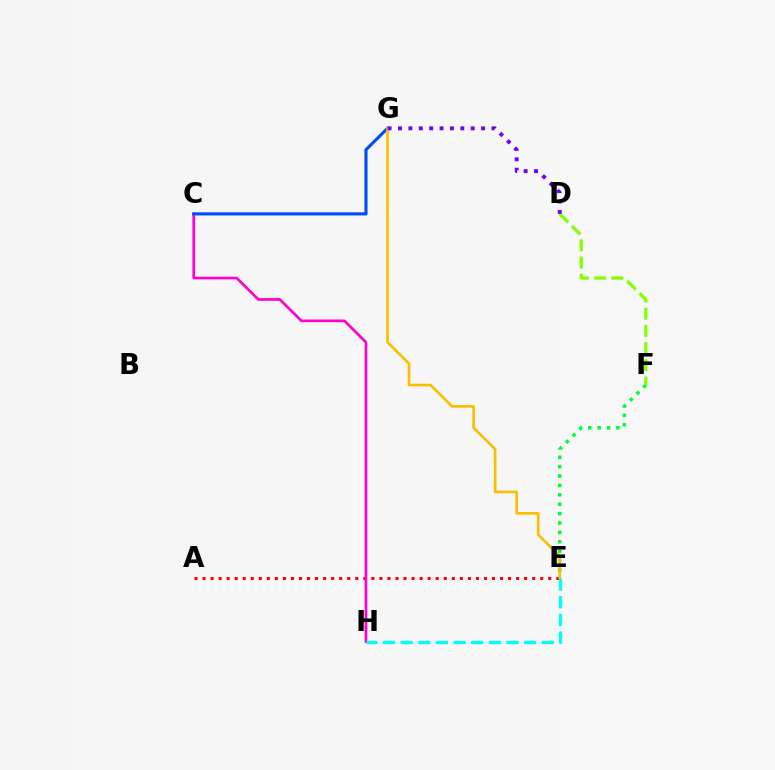{('E', 'F'): [{'color': '#00ff39', 'line_style': 'dotted', 'thickness': 2.55}], ('A', 'E'): [{'color': '#ff0000', 'line_style': 'dotted', 'thickness': 2.18}], ('C', 'H'): [{'color': '#ff00cf', 'line_style': 'solid', 'thickness': 1.94}], ('D', 'F'): [{'color': '#84ff00', 'line_style': 'dashed', 'thickness': 2.34}], ('C', 'G'): [{'color': '#004bff', 'line_style': 'solid', 'thickness': 2.24}], ('E', 'G'): [{'color': '#ffbd00', 'line_style': 'solid', 'thickness': 1.91}], ('D', 'G'): [{'color': '#7200ff', 'line_style': 'dotted', 'thickness': 2.82}], ('E', 'H'): [{'color': '#00fff6', 'line_style': 'dashed', 'thickness': 2.4}]}